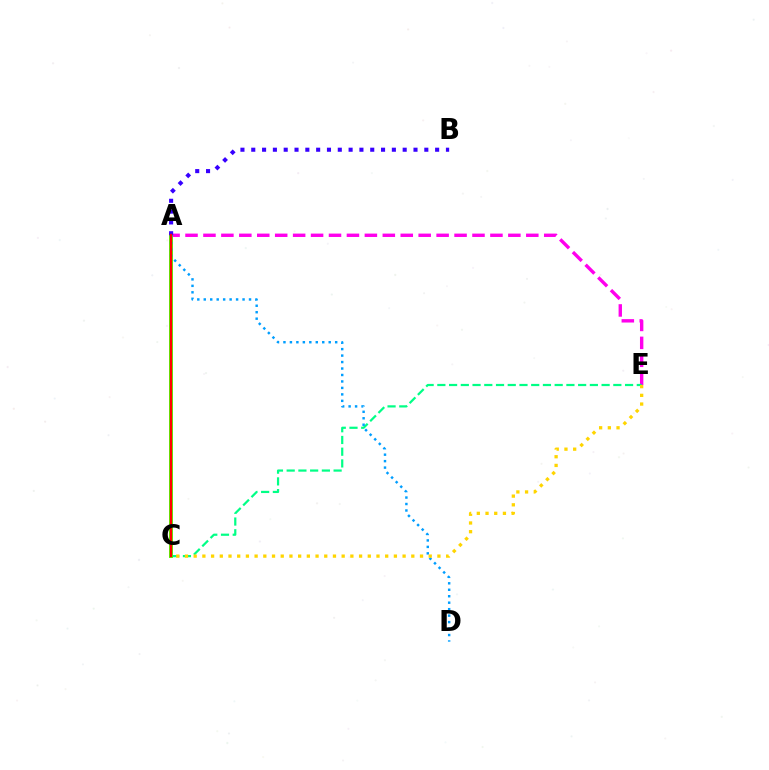{('A', 'E'): [{'color': '#ff00ed', 'line_style': 'dashed', 'thickness': 2.44}], ('C', 'E'): [{'color': '#00ff86', 'line_style': 'dashed', 'thickness': 1.59}, {'color': '#ffd500', 'line_style': 'dotted', 'thickness': 2.37}], ('A', 'C'): [{'color': '#4fff00', 'line_style': 'solid', 'thickness': 2.84}, {'color': '#ff0000', 'line_style': 'solid', 'thickness': 1.65}], ('A', 'D'): [{'color': '#009eff', 'line_style': 'dotted', 'thickness': 1.76}], ('A', 'B'): [{'color': '#3700ff', 'line_style': 'dotted', 'thickness': 2.94}]}